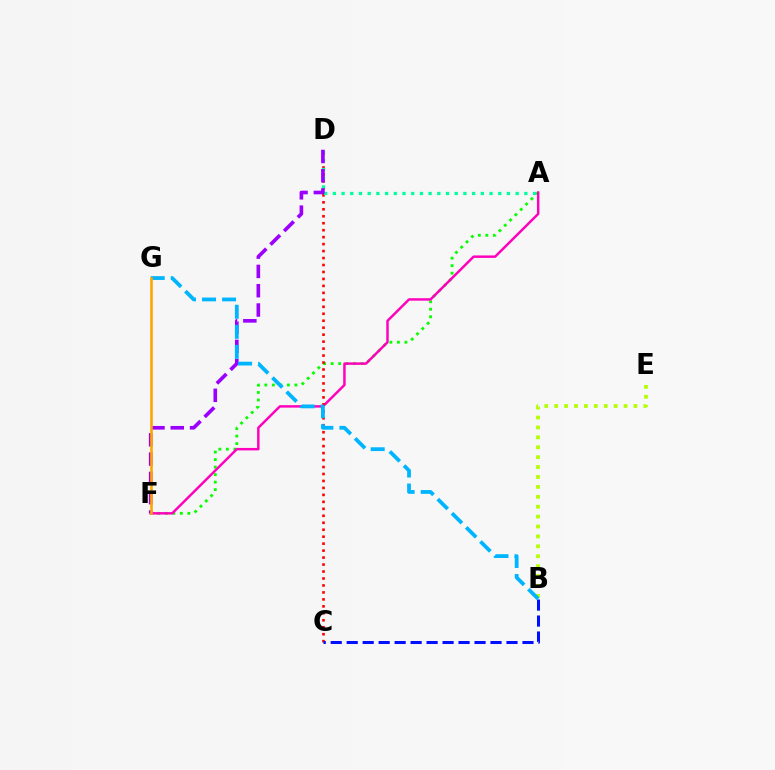{('B', 'E'): [{'color': '#b3ff00', 'line_style': 'dotted', 'thickness': 2.69}], ('A', 'F'): [{'color': '#08ff00', 'line_style': 'dotted', 'thickness': 2.04}, {'color': '#ff00bd', 'line_style': 'solid', 'thickness': 1.77}], ('C', 'D'): [{'color': '#ff0000', 'line_style': 'dotted', 'thickness': 1.89}], ('A', 'D'): [{'color': '#00ff9d', 'line_style': 'dotted', 'thickness': 2.36}], ('B', 'C'): [{'color': '#0010ff', 'line_style': 'dashed', 'thickness': 2.17}], ('D', 'F'): [{'color': '#9b00ff', 'line_style': 'dashed', 'thickness': 2.62}], ('B', 'G'): [{'color': '#00b5ff', 'line_style': 'dashed', 'thickness': 2.72}], ('F', 'G'): [{'color': '#ffa500', 'line_style': 'solid', 'thickness': 1.88}]}